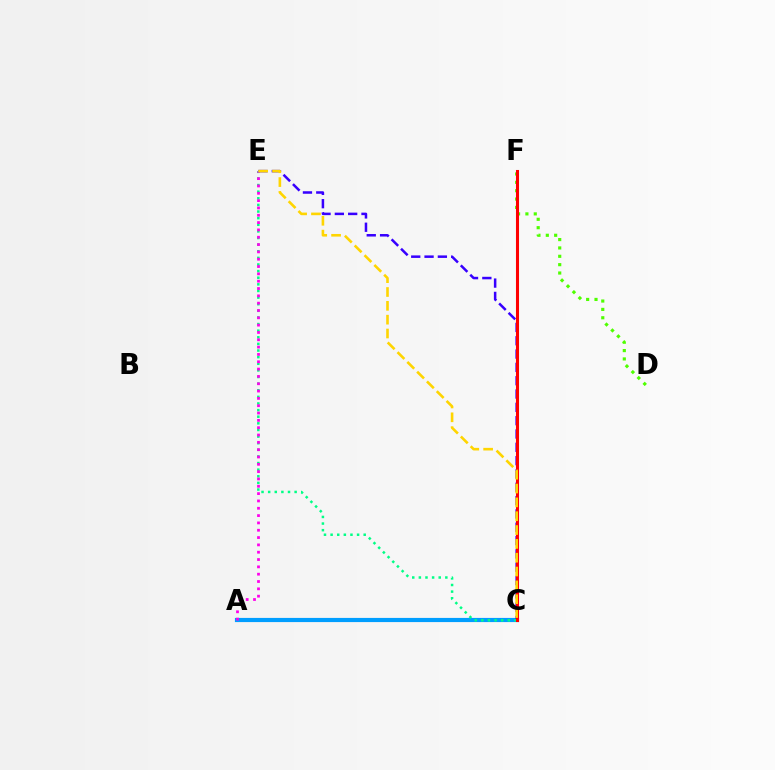{('A', 'C'): [{'color': '#009eff', 'line_style': 'solid', 'thickness': 3.0}], ('C', 'E'): [{'color': '#3700ff', 'line_style': 'dashed', 'thickness': 1.81}, {'color': '#00ff86', 'line_style': 'dotted', 'thickness': 1.8}, {'color': '#ffd500', 'line_style': 'dashed', 'thickness': 1.88}], ('D', 'F'): [{'color': '#4fff00', 'line_style': 'dotted', 'thickness': 2.27}], ('C', 'F'): [{'color': '#ff0000', 'line_style': 'solid', 'thickness': 2.21}], ('A', 'E'): [{'color': '#ff00ed', 'line_style': 'dotted', 'thickness': 1.99}]}